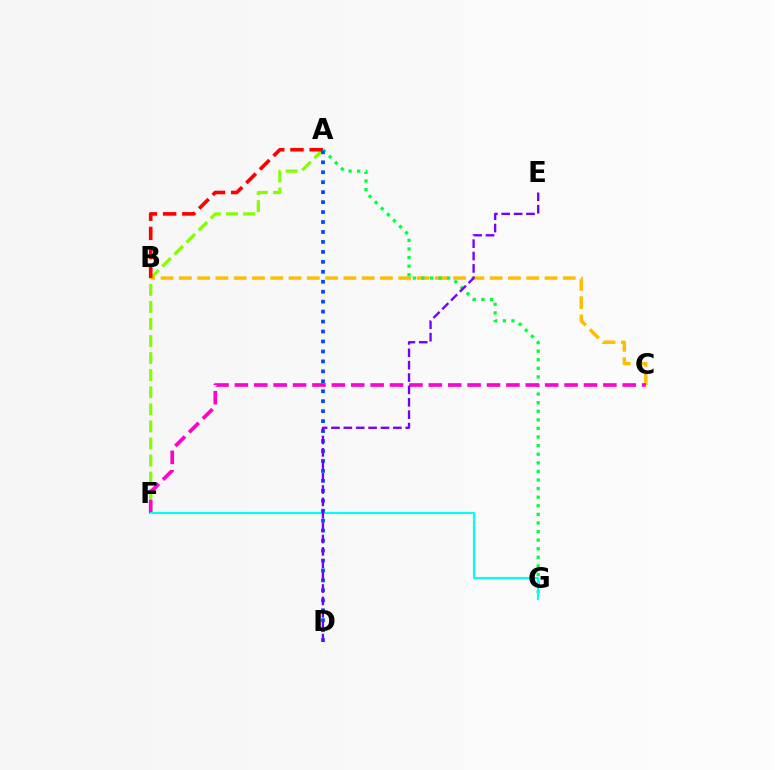{('A', 'F'): [{'color': '#84ff00', 'line_style': 'dashed', 'thickness': 2.32}], ('B', 'C'): [{'color': '#ffbd00', 'line_style': 'dashed', 'thickness': 2.48}], ('A', 'B'): [{'color': '#ff0000', 'line_style': 'dashed', 'thickness': 2.61}], ('A', 'G'): [{'color': '#00ff39', 'line_style': 'dotted', 'thickness': 2.33}], ('C', 'F'): [{'color': '#ff00cf', 'line_style': 'dashed', 'thickness': 2.63}], ('F', 'G'): [{'color': '#00fff6', 'line_style': 'solid', 'thickness': 1.53}], ('A', 'D'): [{'color': '#004bff', 'line_style': 'dotted', 'thickness': 2.7}], ('D', 'E'): [{'color': '#7200ff', 'line_style': 'dashed', 'thickness': 1.68}]}